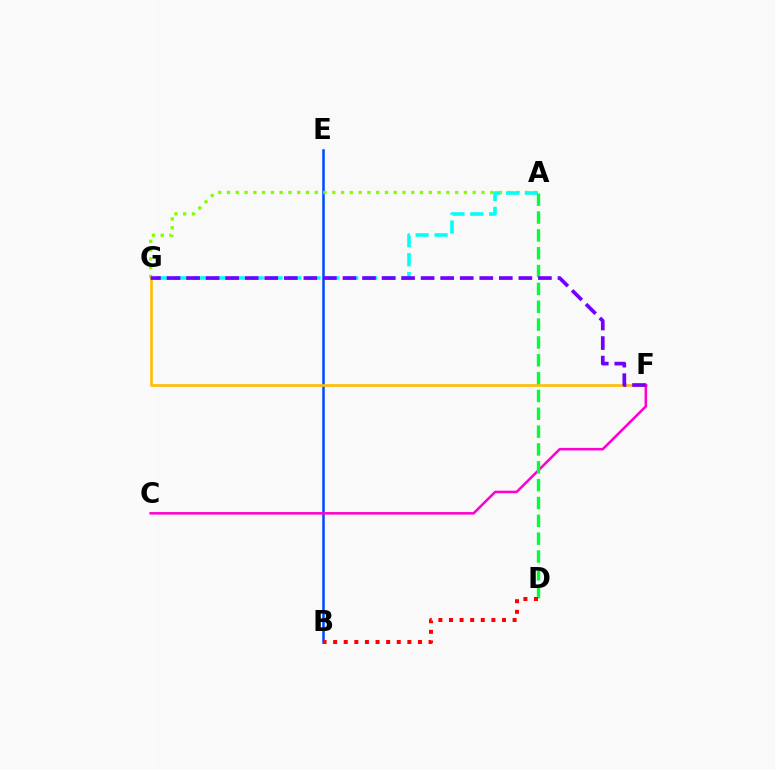{('B', 'E'): [{'color': '#004bff', 'line_style': 'solid', 'thickness': 1.82}], ('A', 'G'): [{'color': '#84ff00', 'line_style': 'dotted', 'thickness': 2.38}, {'color': '#00fff6', 'line_style': 'dashed', 'thickness': 2.57}], ('F', 'G'): [{'color': '#ffbd00', 'line_style': 'solid', 'thickness': 1.9}, {'color': '#7200ff', 'line_style': 'dashed', 'thickness': 2.66}], ('C', 'F'): [{'color': '#ff00cf', 'line_style': 'solid', 'thickness': 1.83}], ('A', 'D'): [{'color': '#00ff39', 'line_style': 'dashed', 'thickness': 2.42}], ('B', 'D'): [{'color': '#ff0000', 'line_style': 'dotted', 'thickness': 2.88}]}